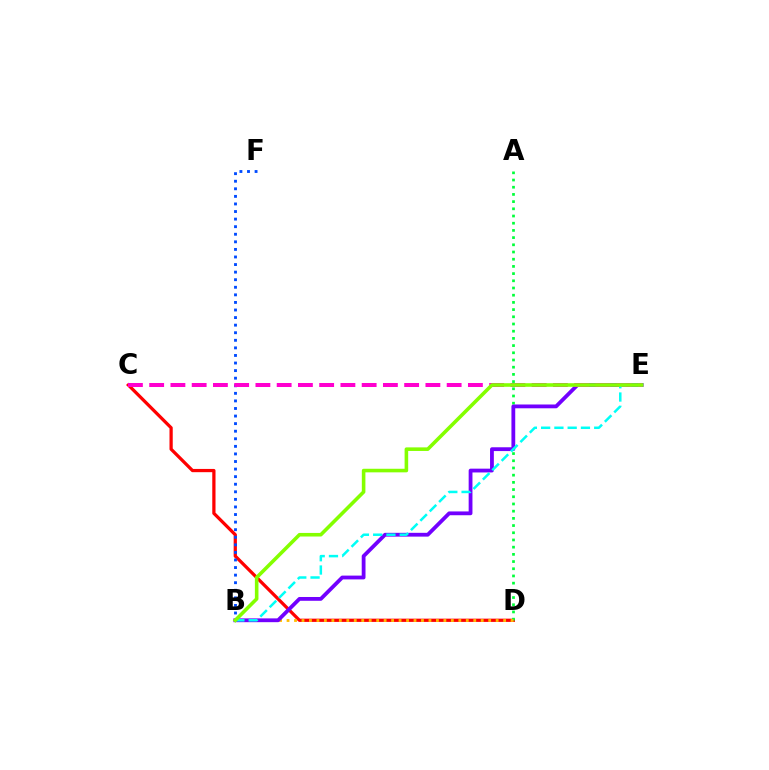{('C', 'D'): [{'color': '#ff0000', 'line_style': 'solid', 'thickness': 2.34}], ('A', 'D'): [{'color': '#00ff39', 'line_style': 'dotted', 'thickness': 1.96}], ('B', 'F'): [{'color': '#004bff', 'line_style': 'dotted', 'thickness': 2.06}], ('B', 'D'): [{'color': '#ffbd00', 'line_style': 'dotted', 'thickness': 2.03}], ('B', 'E'): [{'color': '#7200ff', 'line_style': 'solid', 'thickness': 2.73}, {'color': '#00fff6', 'line_style': 'dashed', 'thickness': 1.8}, {'color': '#84ff00', 'line_style': 'solid', 'thickness': 2.58}], ('C', 'E'): [{'color': '#ff00cf', 'line_style': 'dashed', 'thickness': 2.89}]}